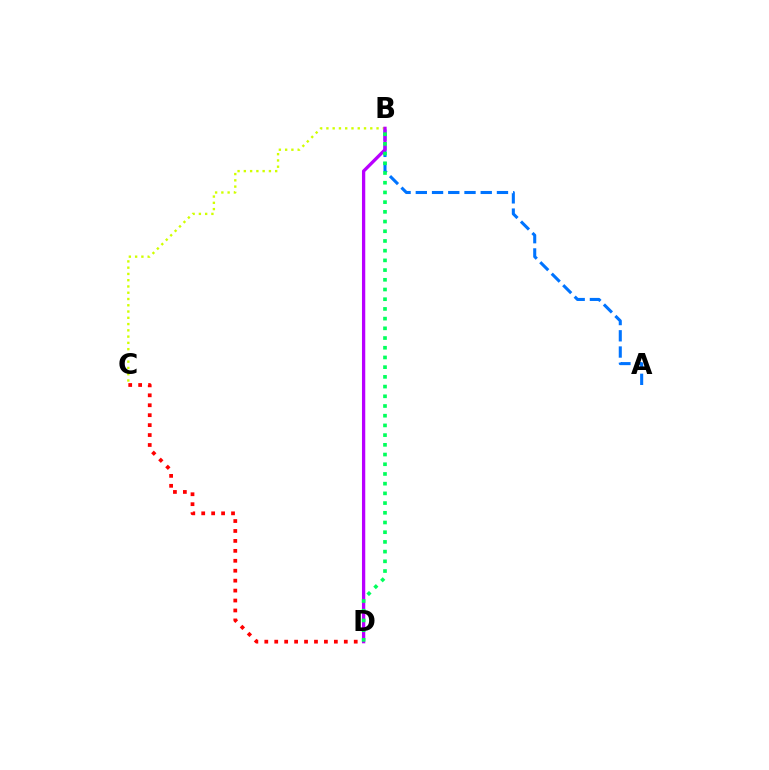{('B', 'C'): [{'color': '#d1ff00', 'line_style': 'dotted', 'thickness': 1.7}], ('A', 'B'): [{'color': '#0074ff', 'line_style': 'dashed', 'thickness': 2.2}], ('B', 'D'): [{'color': '#b900ff', 'line_style': 'solid', 'thickness': 2.36}, {'color': '#00ff5c', 'line_style': 'dotted', 'thickness': 2.64}], ('C', 'D'): [{'color': '#ff0000', 'line_style': 'dotted', 'thickness': 2.7}]}